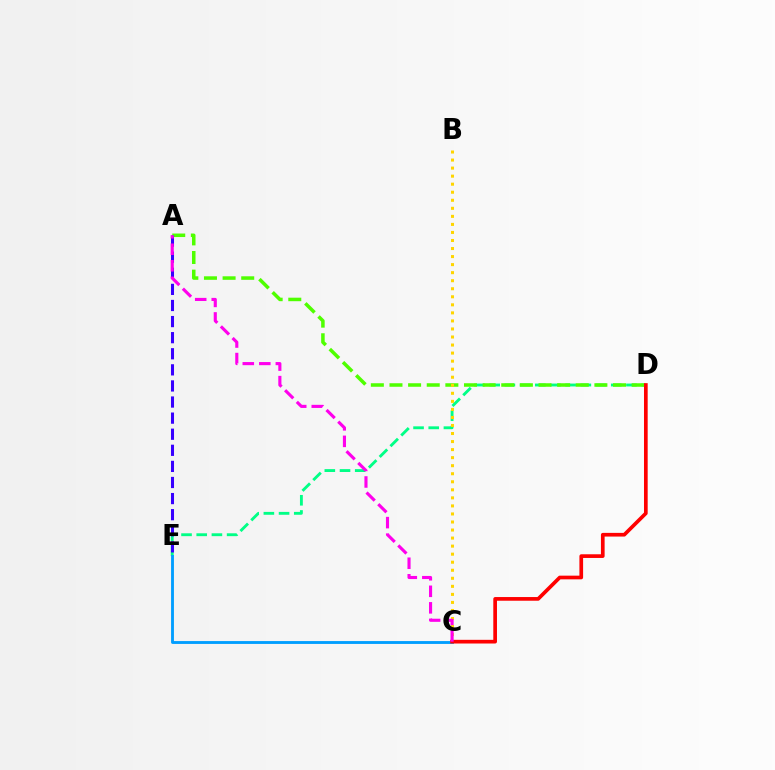{('D', 'E'): [{'color': '#00ff86', 'line_style': 'dashed', 'thickness': 2.06}], ('A', 'D'): [{'color': '#4fff00', 'line_style': 'dashed', 'thickness': 2.53}], ('B', 'C'): [{'color': '#ffd500', 'line_style': 'dotted', 'thickness': 2.19}], ('C', 'E'): [{'color': '#009eff', 'line_style': 'solid', 'thickness': 2.06}], ('C', 'D'): [{'color': '#ff0000', 'line_style': 'solid', 'thickness': 2.65}], ('A', 'E'): [{'color': '#3700ff', 'line_style': 'dashed', 'thickness': 2.19}], ('A', 'C'): [{'color': '#ff00ed', 'line_style': 'dashed', 'thickness': 2.25}]}